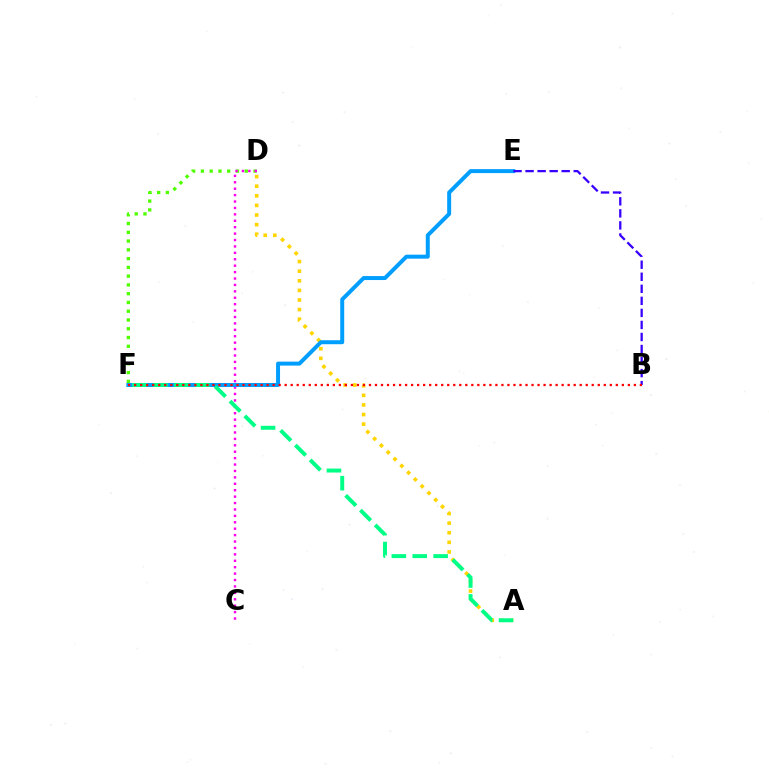{('A', 'D'): [{'color': '#ffd500', 'line_style': 'dotted', 'thickness': 2.61}], ('D', 'F'): [{'color': '#4fff00', 'line_style': 'dotted', 'thickness': 2.38}], ('C', 'D'): [{'color': '#ff00ed', 'line_style': 'dotted', 'thickness': 1.74}], ('E', 'F'): [{'color': '#009eff', 'line_style': 'solid', 'thickness': 2.86}], ('A', 'F'): [{'color': '#00ff86', 'line_style': 'dashed', 'thickness': 2.84}], ('B', 'E'): [{'color': '#3700ff', 'line_style': 'dashed', 'thickness': 1.64}], ('B', 'F'): [{'color': '#ff0000', 'line_style': 'dotted', 'thickness': 1.64}]}